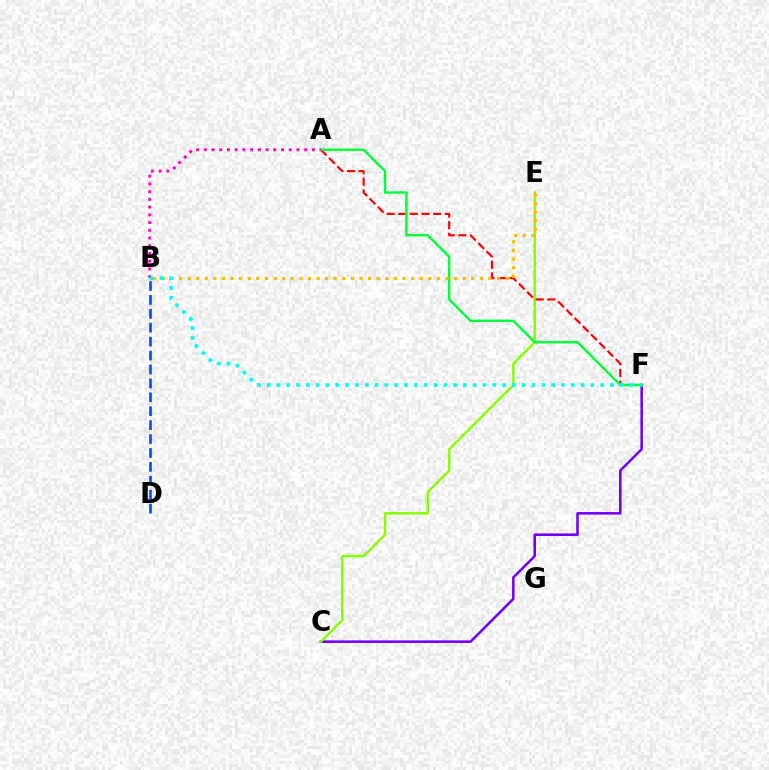{('C', 'F'): [{'color': '#7200ff', 'line_style': 'solid', 'thickness': 1.85}], ('B', 'D'): [{'color': '#004bff', 'line_style': 'dashed', 'thickness': 1.89}], ('C', 'E'): [{'color': '#84ff00', 'line_style': 'solid', 'thickness': 1.75}], ('A', 'F'): [{'color': '#ff0000', 'line_style': 'dashed', 'thickness': 1.58}, {'color': '#00ff39', 'line_style': 'solid', 'thickness': 1.74}], ('B', 'E'): [{'color': '#ffbd00', 'line_style': 'dotted', 'thickness': 2.34}], ('A', 'B'): [{'color': '#ff00cf', 'line_style': 'dotted', 'thickness': 2.1}], ('B', 'F'): [{'color': '#00fff6', 'line_style': 'dotted', 'thickness': 2.67}]}